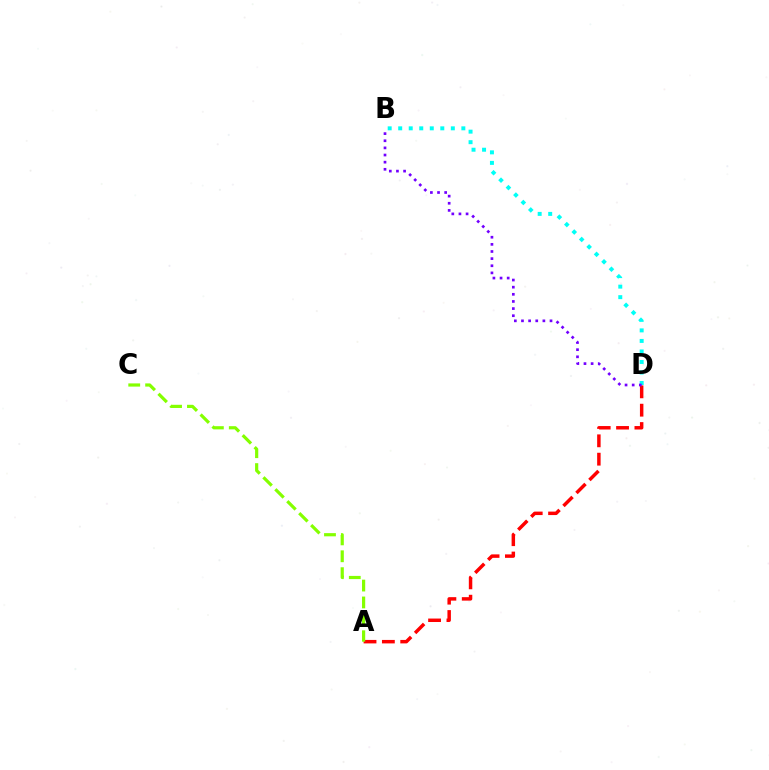{('A', 'D'): [{'color': '#ff0000', 'line_style': 'dashed', 'thickness': 2.49}], ('B', 'D'): [{'color': '#00fff6', 'line_style': 'dotted', 'thickness': 2.86}, {'color': '#7200ff', 'line_style': 'dotted', 'thickness': 1.94}], ('A', 'C'): [{'color': '#84ff00', 'line_style': 'dashed', 'thickness': 2.29}]}